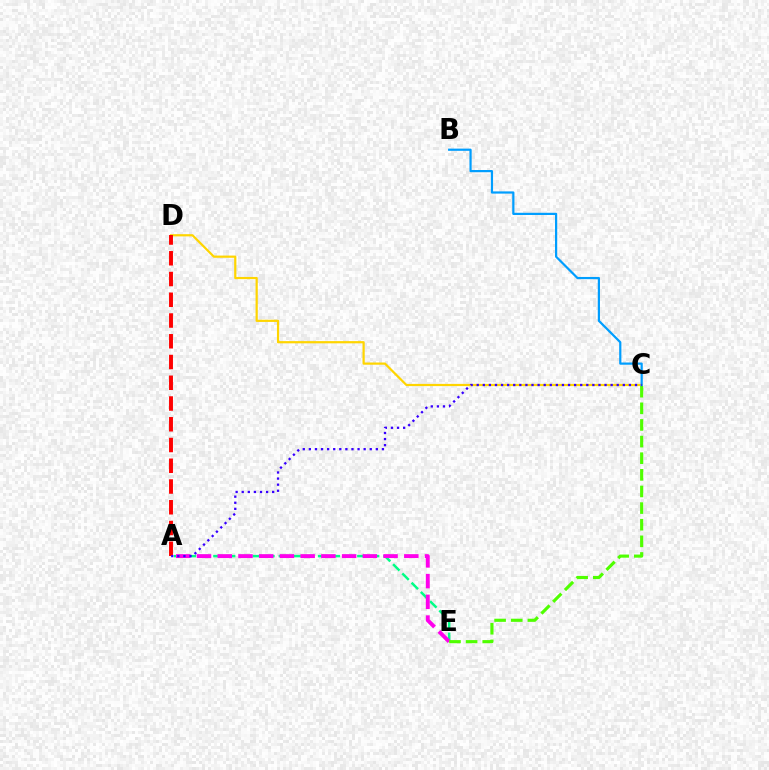{('C', 'D'): [{'color': '#ffd500', 'line_style': 'solid', 'thickness': 1.59}], ('A', 'E'): [{'color': '#00ff86', 'line_style': 'dashed', 'thickness': 1.78}, {'color': '#ff00ed', 'line_style': 'dashed', 'thickness': 2.82}], ('A', 'D'): [{'color': '#ff0000', 'line_style': 'dashed', 'thickness': 2.82}], ('C', 'E'): [{'color': '#4fff00', 'line_style': 'dashed', 'thickness': 2.26}], ('B', 'C'): [{'color': '#009eff', 'line_style': 'solid', 'thickness': 1.59}], ('A', 'C'): [{'color': '#3700ff', 'line_style': 'dotted', 'thickness': 1.65}]}